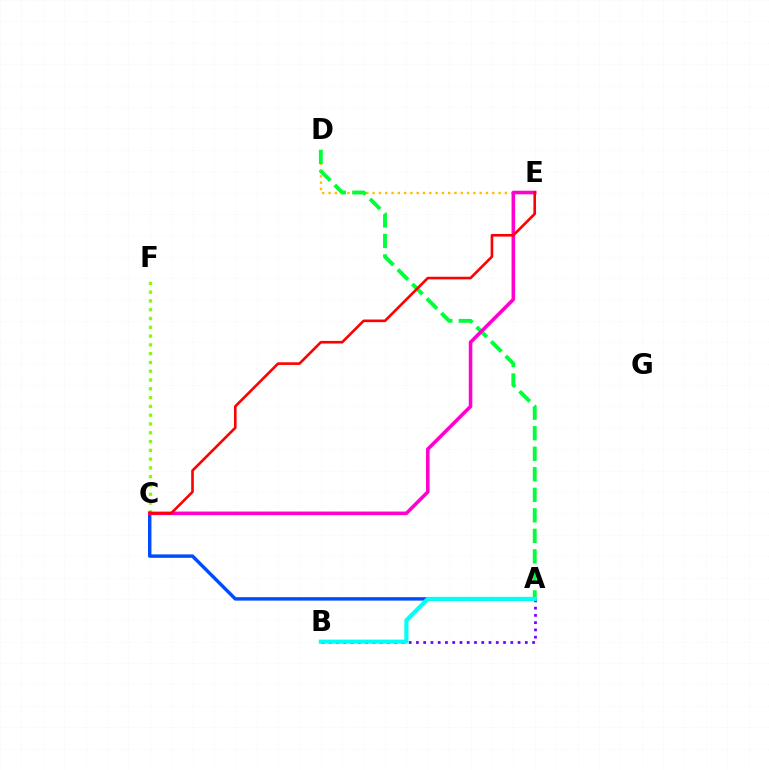{('D', 'E'): [{'color': '#ffbd00', 'line_style': 'dotted', 'thickness': 1.71}], ('C', 'F'): [{'color': '#84ff00', 'line_style': 'dotted', 'thickness': 2.39}], ('A', 'C'): [{'color': '#004bff', 'line_style': 'solid', 'thickness': 2.47}], ('A', 'D'): [{'color': '#00ff39', 'line_style': 'dashed', 'thickness': 2.79}], ('C', 'E'): [{'color': '#ff00cf', 'line_style': 'solid', 'thickness': 2.57}, {'color': '#ff0000', 'line_style': 'solid', 'thickness': 1.89}], ('A', 'B'): [{'color': '#7200ff', 'line_style': 'dotted', 'thickness': 1.97}, {'color': '#00fff6', 'line_style': 'solid', 'thickness': 2.96}]}